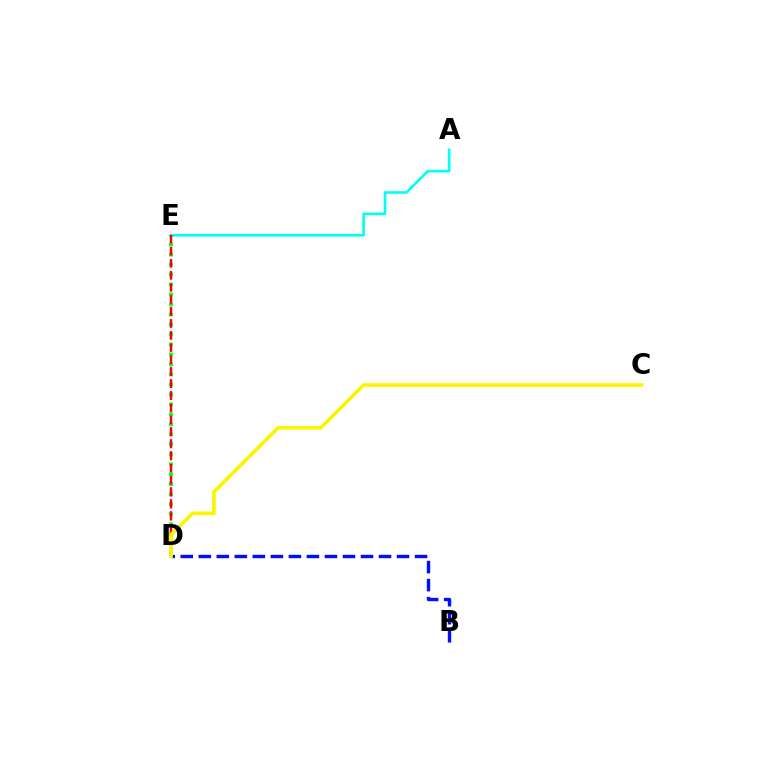{('D', 'E'): [{'color': '#ee00ff', 'line_style': 'dashed', 'thickness': 1.63}, {'color': '#08ff00', 'line_style': 'dotted', 'thickness': 2.71}, {'color': '#ff0000', 'line_style': 'dashed', 'thickness': 1.64}], ('A', 'E'): [{'color': '#00fff6', 'line_style': 'solid', 'thickness': 1.9}], ('B', 'D'): [{'color': '#0010ff', 'line_style': 'dashed', 'thickness': 2.45}], ('C', 'D'): [{'color': '#fcf500', 'line_style': 'solid', 'thickness': 2.62}]}